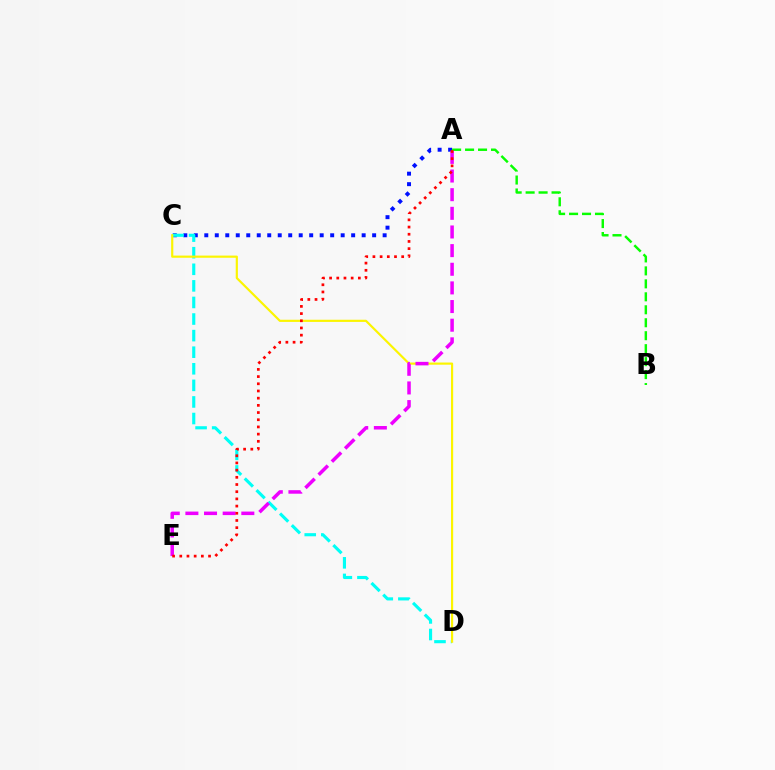{('A', 'C'): [{'color': '#0010ff', 'line_style': 'dotted', 'thickness': 2.85}], ('A', 'B'): [{'color': '#08ff00', 'line_style': 'dashed', 'thickness': 1.76}], ('C', 'D'): [{'color': '#00fff6', 'line_style': 'dashed', 'thickness': 2.25}, {'color': '#fcf500', 'line_style': 'solid', 'thickness': 1.57}], ('A', 'E'): [{'color': '#ee00ff', 'line_style': 'dashed', 'thickness': 2.53}, {'color': '#ff0000', 'line_style': 'dotted', 'thickness': 1.95}]}